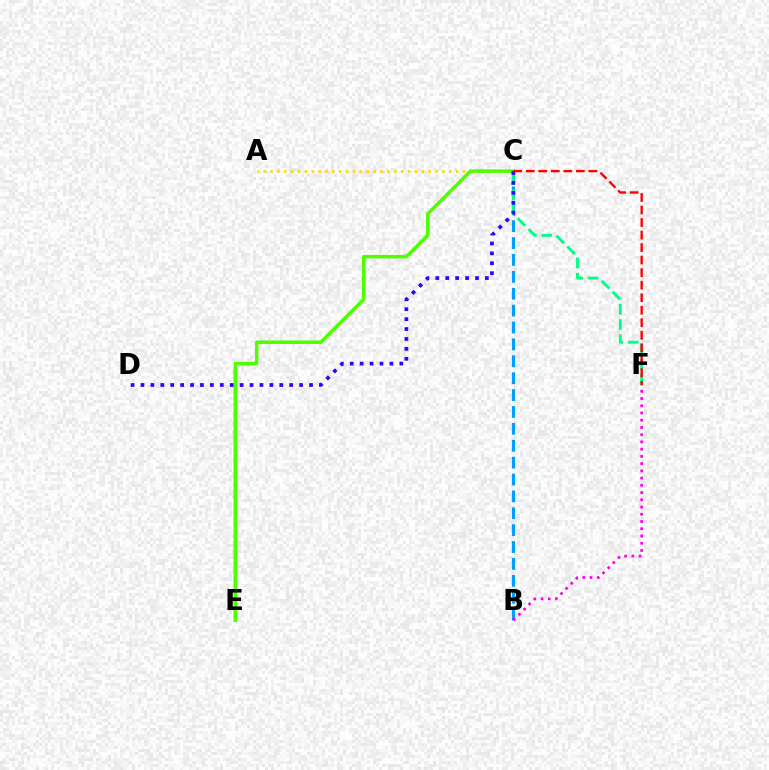{('B', 'C'): [{'color': '#009eff', 'line_style': 'dashed', 'thickness': 2.29}], ('A', 'C'): [{'color': '#ffd500', 'line_style': 'dotted', 'thickness': 1.87}], ('B', 'F'): [{'color': '#ff00ed', 'line_style': 'dotted', 'thickness': 1.97}], ('C', 'E'): [{'color': '#4fff00', 'line_style': 'solid', 'thickness': 2.52}], ('C', 'F'): [{'color': '#00ff86', 'line_style': 'dashed', 'thickness': 2.08}, {'color': '#ff0000', 'line_style': 'dashed', 'thickness': 1.7}], ('C', 'D'): [{'color': '#3700ff', 'line_style': 'dotted', 'thickness': 2.69}]}